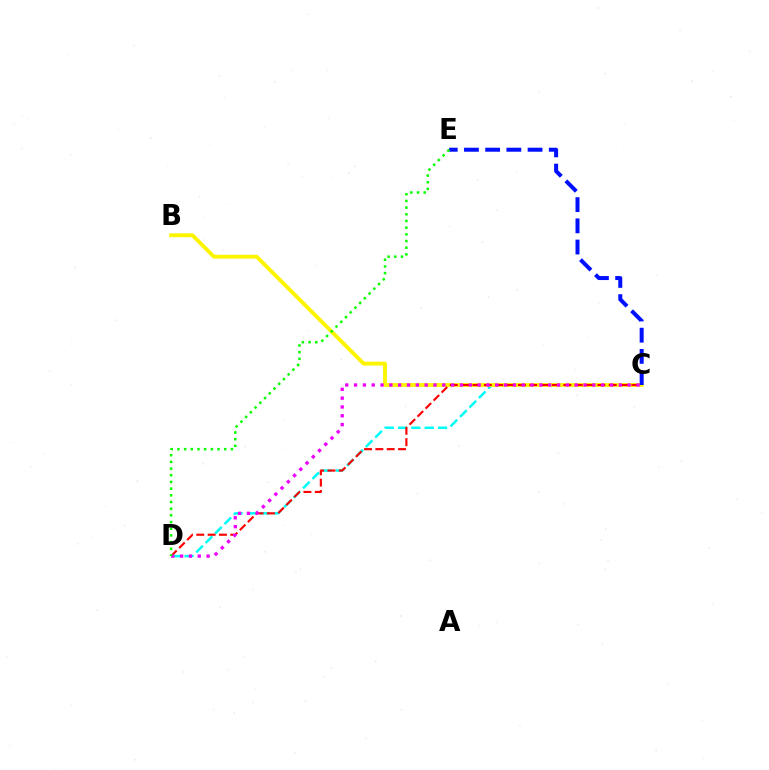{('C', 'D'): [{'color': '#00fff6', 'line_style': 'dashed', 'thickness': 1.81}, {'color': '#ff0000', 'line_style': 'dashed', 'thickness': 1.54}, {'color': '#ee00ff', 'line_style': 'dotted', 'thickness': 2.4}], ('B', 'C'): [{'color': '#fcf500', 'line_style': 'solid', 'thickness': 2.78}], ('C', 'E'): [{'color': '#0010ff', 'line_style': 'dashed', 'thickness': 2.88}], ('D', 'E'): [{'color': '#08ff00', 'line_style': 'dotted', 'thickness': 1.82}]}